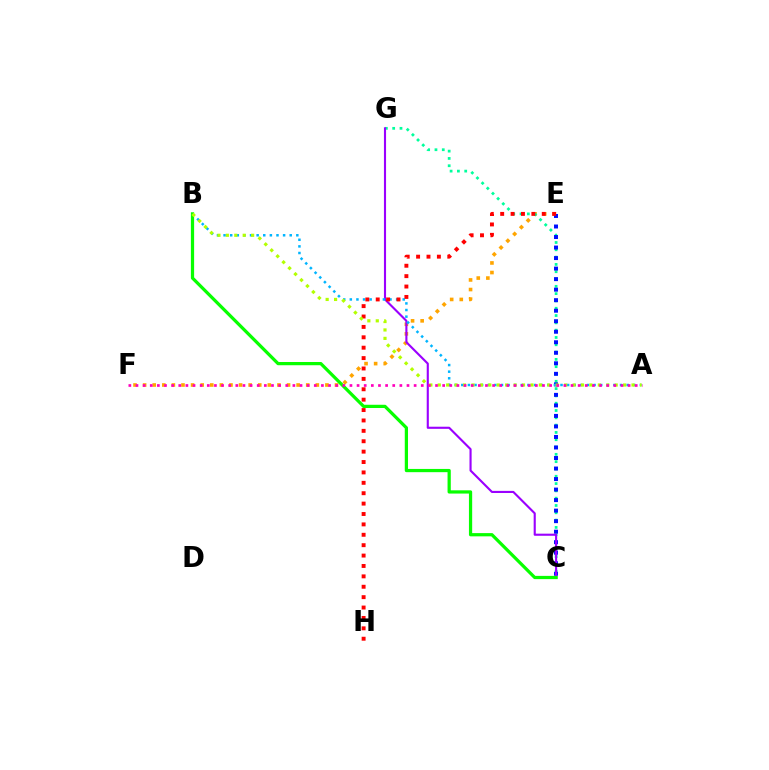{('E', 'F'): [{'color': '#ffa500', 'line_style': 'dotted', 'thickness': 2.61}], ('C', 'G'): [{'color': '#00ff9d', 'line_style': 'dotted', 'thickness': 1.98}, {'color': '#9b00ff', 'line_style': 'solid', 'thickness': 1.53}], ('C', 'E'): [{'color': '#0010ff', 'line_style': 'dotted', 'thickness': 2.86}], ('A', 'B'): [{'color': '#00b5ff', 'line_style': 'dotted', 'thickness': 1.8}, {'color': '#b3ff00', 'line_style': 'dotted', 'thickness': 2.29}], ('E', 'H'): [{'color': '#ff0000', 'line_style': 'dotted', 'thickness': 2.82}], ('B', 'C'): [{'color': '#08ff00', 'line_style': 'solid', 'thickness': 2.33}], ('A', 'F'): [{'color': '#ff00bd', 'line_style': 'dotted', 'thickness': 1.94}]}